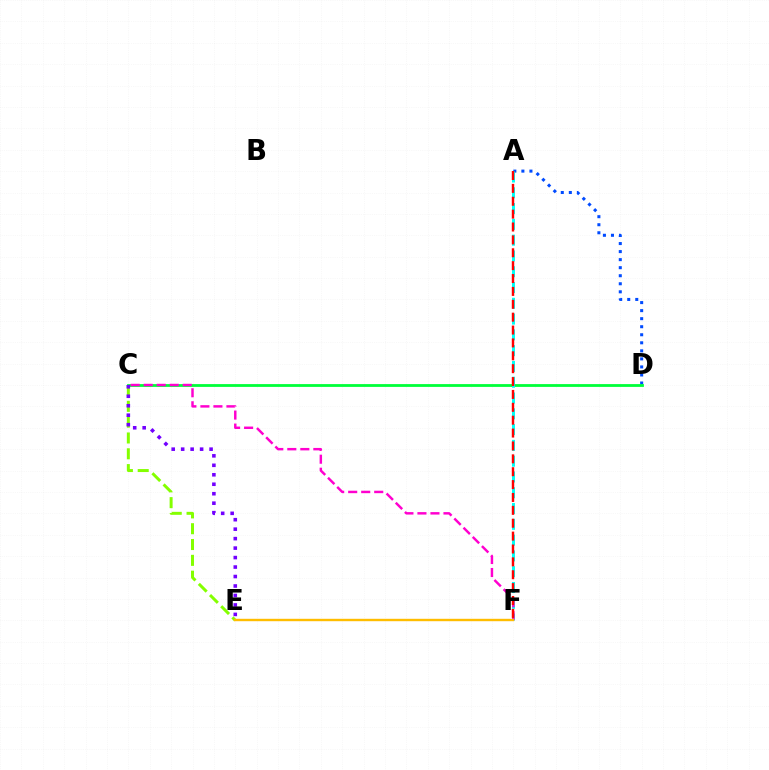{('C', 'E'): [{'color': '#84ff00', 'line_style': 'dashed', 'thickness': 2.15}, {'color': '#7200ff', 'line_style': 'dotted', 'thickness': 2.57}], ('A', 'D'): [{'color': '#004bff', 'line_style': 'dotted', 'thickness': 2.19}], ('C', 'D'): [{'color': '#00ff39', 'line_style': 'solid', 'thickness': 2.01}], ('A', 'F'): [{'color': '#00fff6', 'line_style': 'dashed', 'thickness': 2.14}, {'color': '#ff0000', 'line_style': 'dashed', 'thickness': 1.75}], ('C', 'F'): [{'color': '#ff00cf', 'line_style': 'dashed', 'thickness': 1.77}], ('E', 'F'): [{'color': '#ffbd00', 'line_style': 'solid', 'thickness': 1.72}]}